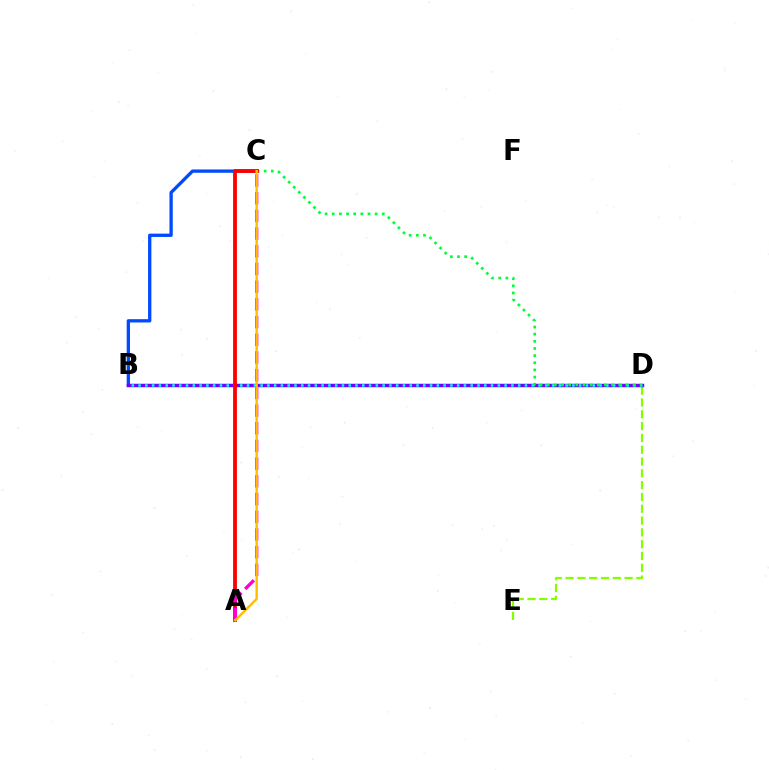{('D', 'E'): [{'color': '#84ff00', 'line_style': 'dashed', 'thickness': 1.6}], ('B', 'C'): [{'color': '#004bff', 'line_style': 'solid', 'thickness': 2.38}], ('B', 'D'): [{'color': '#7200ff', 'line_style': 'solid', 'thickness': 2.5}, {'color': '#00fff6', 'line_style': 'dotted', 'thickness': 1.84}], ('C', 'D'): [{'color': '#00ff39', 'line_style': 'dotted', 'thickness': 1.94}], ('A', 'C'): [{'color': '#ff0000', 'line_style': 'solid', 'thickness': 2.74}, {'color': '#ff00cf', 'line_style': 'dashed', 'thickness': 2.4}, {'color': '#ffbd00', 'line_style': 'solid', 'thickness': 1.74}]}